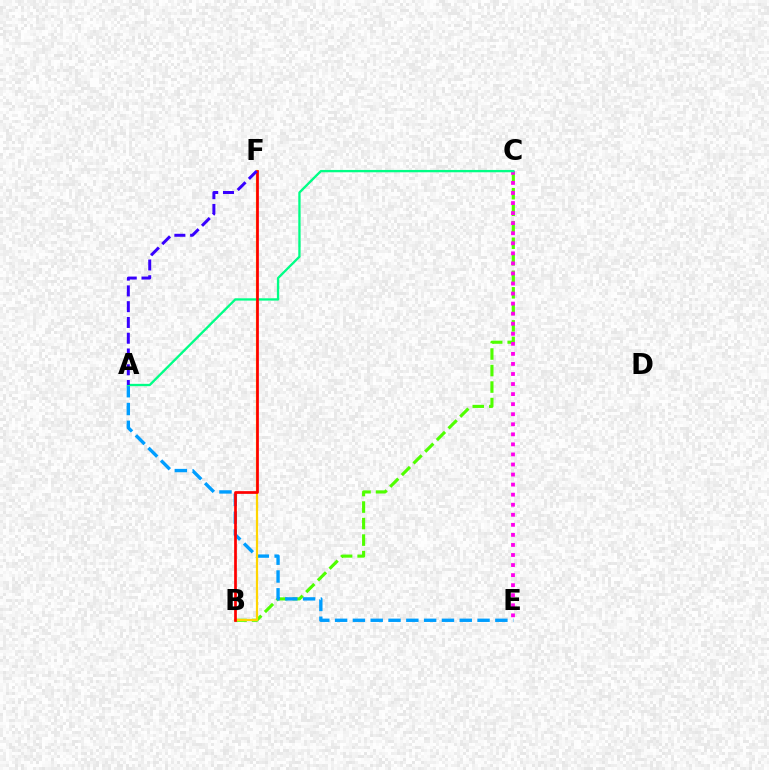{('B', 'C'): [{'color': '#4fff00', 'line_style': 'dashed', 'thickness': 2.24}], ('A', 'E'): [{'color': '#009eff', 'line_style': 'dashed', 'thickness': 2.42}], ('C', 'E'): [{'color': '#ff00ed', 'line_style': 'dotted', 'thickness': 2.73}], ('B', 'F'): [{'color': '#ffd500', 'line_style': 'solid', 'thickness': 1.61}, {'color': '#ff0000', 'line_style': 'solid', 'thickness': 1.96}], ('A', 'C'): [{'color': '#00ff86', 'line_style': 'solid', 'thickness': 1.67}], ('A', 'F'): [{'color': '#3700ff', 'line_style': 'dashed', 'thickness': 2.14}]}